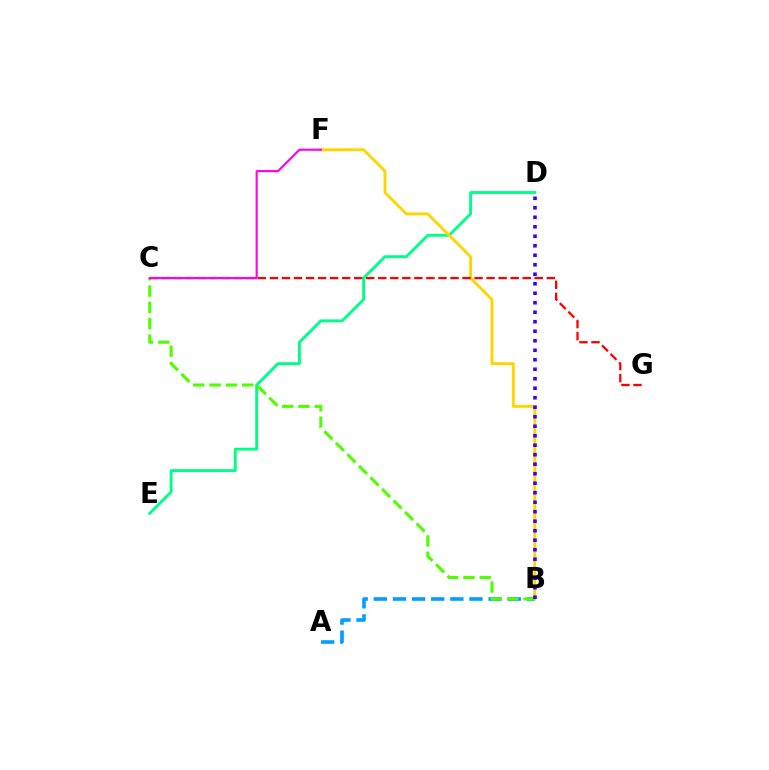{('A', 'B'): [{'color': '#009eff', 'line_style': 'dashed', 'thickness': 2.6}], ('D', 'E'): [{'color': '#00ff86', 'line_style': 'solid', 'thickness': 2.07}], ('B', 'F'): [{'color': '#ffd500', 'line_style': 'solid', 'thickness': 2.08}], ('B', 'C'): [{'color': '#4fff00', 'line_style': 'dashed', 'thickness': 2.21}], ('B', 'D'): [{'color': '#3700ff', 'line_style': 'dotted', 'thickness': 2.58}], ('C', 'G'): [{'color': '#ff0000', 'line_style': 'dashed', 'thickness': 1.64}], ('C', 'F'): [{'color': '#ff00ed', 'line_style': 'solid', 'thickness': 1.52}]}